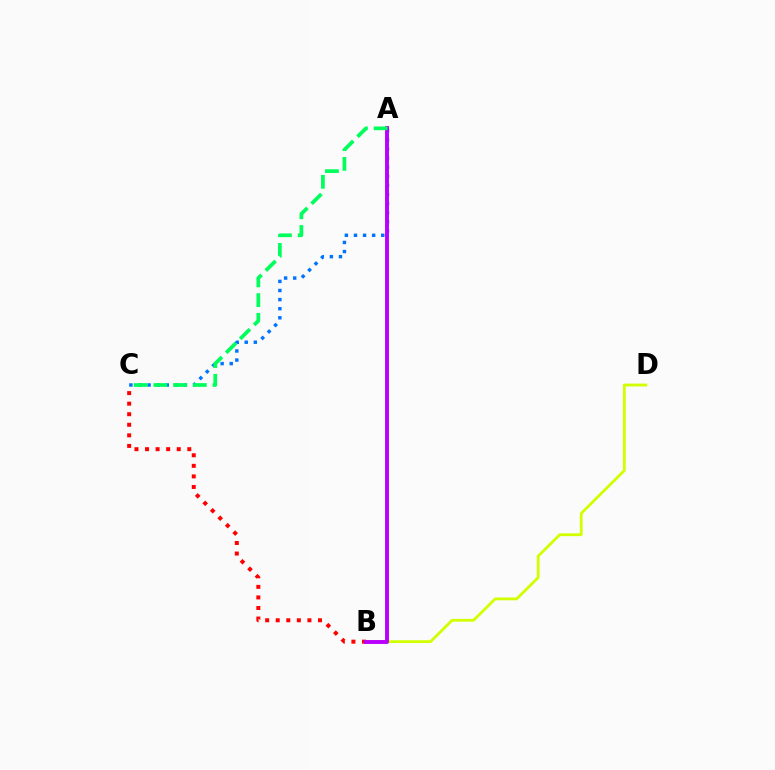{('B', 'C'): [{'color': '#ff0000', 'line_style': 'dotted', 'thickness': 2.87}], ('A', 'C'): [{'color': '#0074ff', 'line_style': 'dotted', 'thickness': 2.47}, {'color': '#00ff5c', 'line_style': 'dashed', 'thickness': 2.68}], ('B', 'D'): [{'color': '#d1ff00', 'line_style': 'solid', 'thickness': 2.03}], ('A', 'B'): [{'color': '#b900ff', 'line_style': 'solid', 'thickness': 2.82}]}